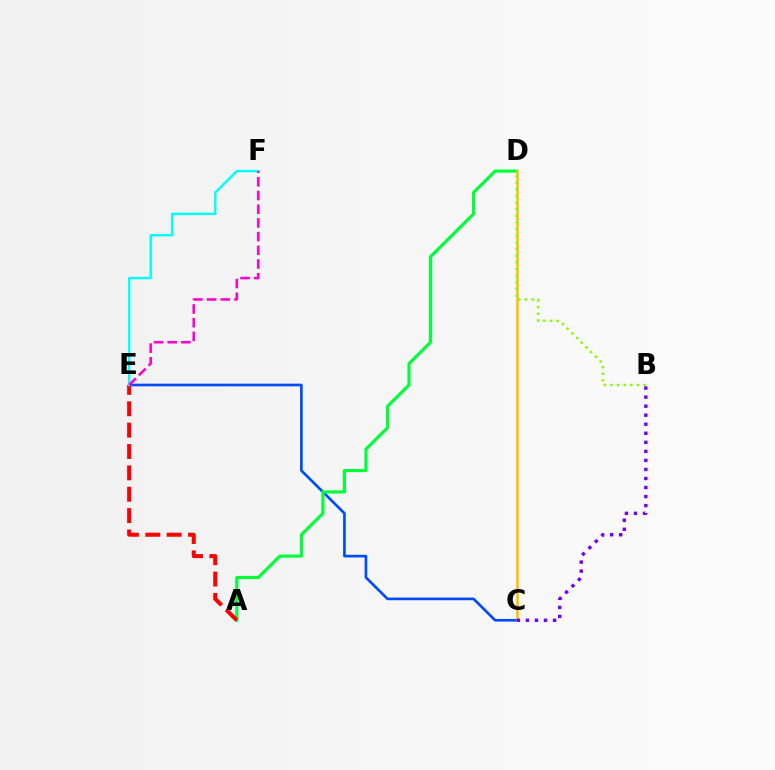{('C', 'E'): [{'color': '#004bff', 'line_style': 'solid', 'thickness': 1.93}], ('A', 'D'): [{'color': '#00ff39', 'line_style': 'solid', 'thickness': 2.27}], ('C', 'D'): [{'color': '#ffbd00', 'line_style': 'solid', 'thickness': 1.83}], ('A', 'E'): [{'color': '#ff0000', 'line_style': 'dashed', 'thickness': 2.9}], ('B', 'D'): [{'color': '#84ff00', 'line_style': 'dotted', 'thickness': 1.8}], ('B', 'C'): [{'color': '#7200ff', 'line_style': 'dotted', 'thickness': 2.46}], ('E', 'F'): [{'color': '#00fff6', 'line_style': 'solid', 'thickness': 1.75}, {'color': '#ff00cf', 'line_style': 'dashed', 'thickness': 1.86}]}